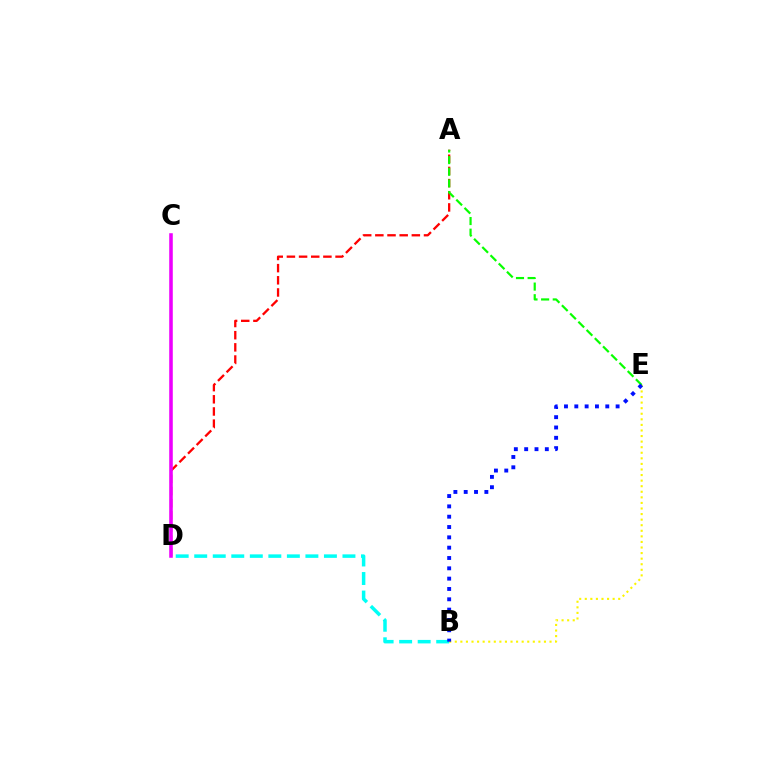{('B', 'E'): [{'color': '#fcf500', 'line_style': 'dotted', 'thickness': 1.51}, {'color': '#0010ff', 'line_style': 'dotted', 'thickness': 2.81}], ('A', 'D'): [{'color': '#ff0000', 'line_style': 'dashed', 'thickness': 1.65}], ('C', 'D'): [{'color': '#ee00ff', 'line_style': 'solid', 'thickness': 2.56}], ('B', 'D'): [{'color': '#00fff6', 'line_style': 'dashed', 'thickness': 2.52}], ('A', 'E'): [{'color': '#08ff00', 'line_style': 'dashed', 'thickness': 1.58}]}